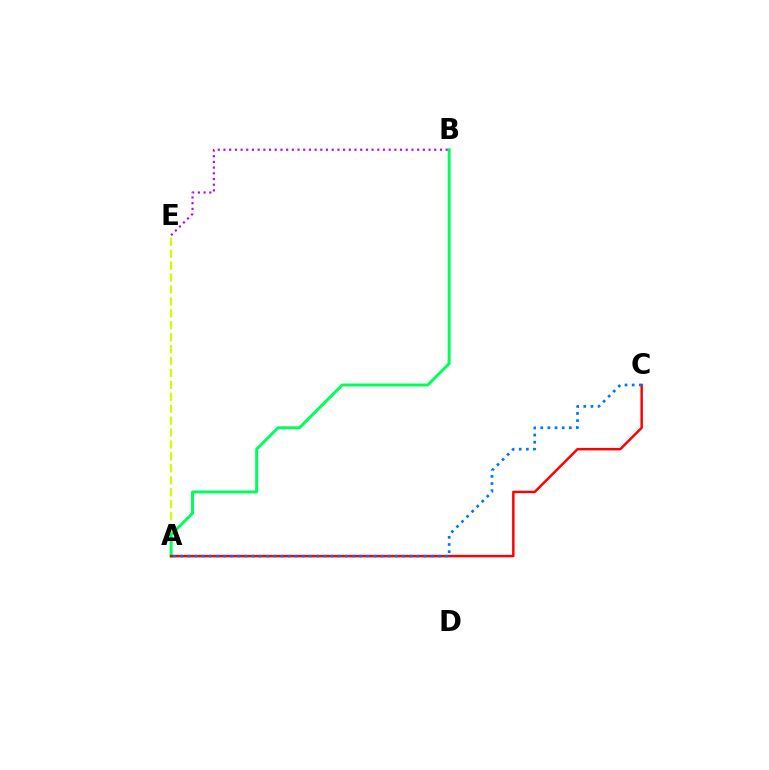{('A', 'E'): [{'color': '#d1ff00', 'line_style': 'dashed', 'thickness': 1.62}], ('A', 'B'): [{'color': '#00ff5c', 'line_style': 'solid', 'thickness': 2.14}], ('B', 'E'): [{'color': '#b900ff', 'line_style': 'dotted', 'thickness': 1.55}], ('A', 'C'): [{'color': '#ff0000', 'line_style': 'solid', 'thickness': 1.77}, {'color': '#0074ff', 'line_style': 'dotted', 'thickness': 1.94}]}